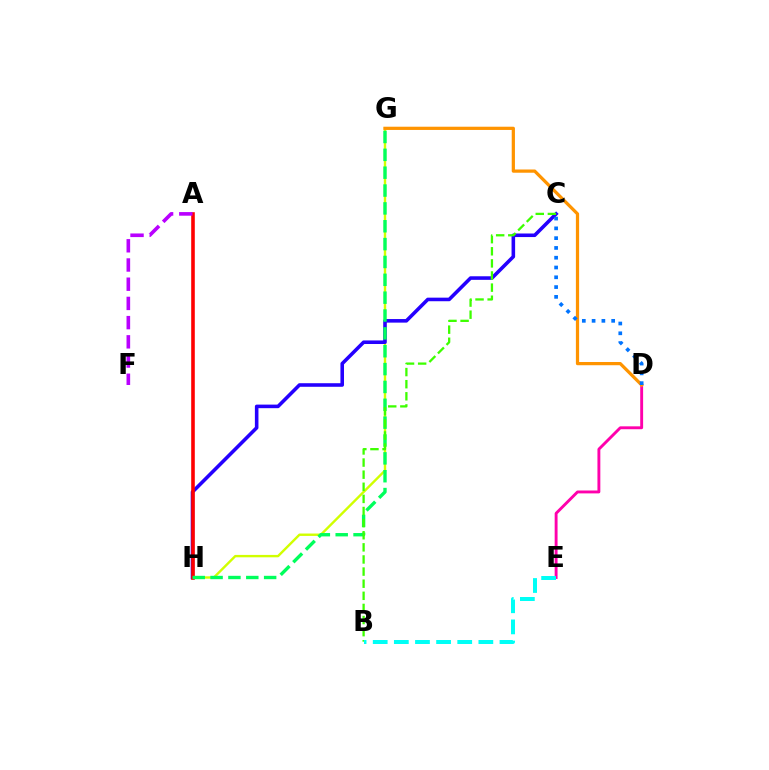{('G', 'H'): [{'color': '#d1ff00', 'line_style': 'solid', 'thickness': 1.73}, {'color': '#00ff5c', 'line_style': 'dashed', 'thickness': 2.43}], ('C', 'H'): [{'color': '#2500ff', 'line_style': 'solid', 'thickness': 2.57}], ('A', 'H'): [{'color': '#ff0000', 'line_style': 'solid', 'thickness': 2.59}], ('D', 'E'): [{'color': '#ff00ac', 'line_style': 'solid', 'thickness': 2.08}], ('D', 'G'): [{'color': '#ff9400', 'line_style': 'solid', 'thickness': 2.33}], ('A', 'F'): [{'color': '#b900ff', 'line_style': 'dashed', 'thickness': 2.61}], ('B', 'C'): [{'color': '#3dff00', 'line_style': 'dashed', 'thickness': 1.65}], ('B', 'E'): [{'color': '#00fff6', 'line_style': 'dashed', 'thickness': 2.87}], ('C', 'D'): [{'color': '#0074ff', 'line_style': 'dotted', 'thickness': 2.66}]}